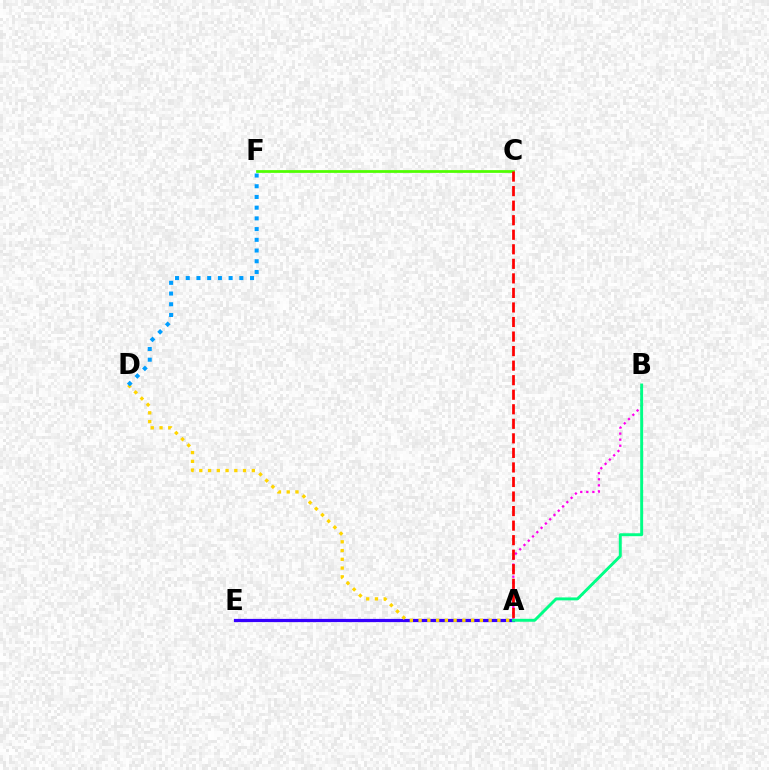{('A', 'E'): [{'color': '#3700ff', 'line_style': 'solid', 'thickness': 2.31}], ('A', 'B'): [{'color': '#ff00ed', 'line_style': 'dotted', 'thickness': 1.65}, {'color': '#00ff86', 'line_style': 'solid', 'thickness': 2.11}], ('A', 'D'): [{'color': '#ffd500', 'line_style': 'dotted', 'thickness': 2.38}], ('D', 'F'): [{'color': '#009eff', 'line_style': 'dotted', 'thickness': 2.91}], ('C', 'F'): [{'color': '#4fff00', 'line_style': 'solid', 'thickness': 1.98}], ('A', 'C'): [{'color': '#ff0000', 'line_style': 'dashed', 'thickness': 1.98}]}